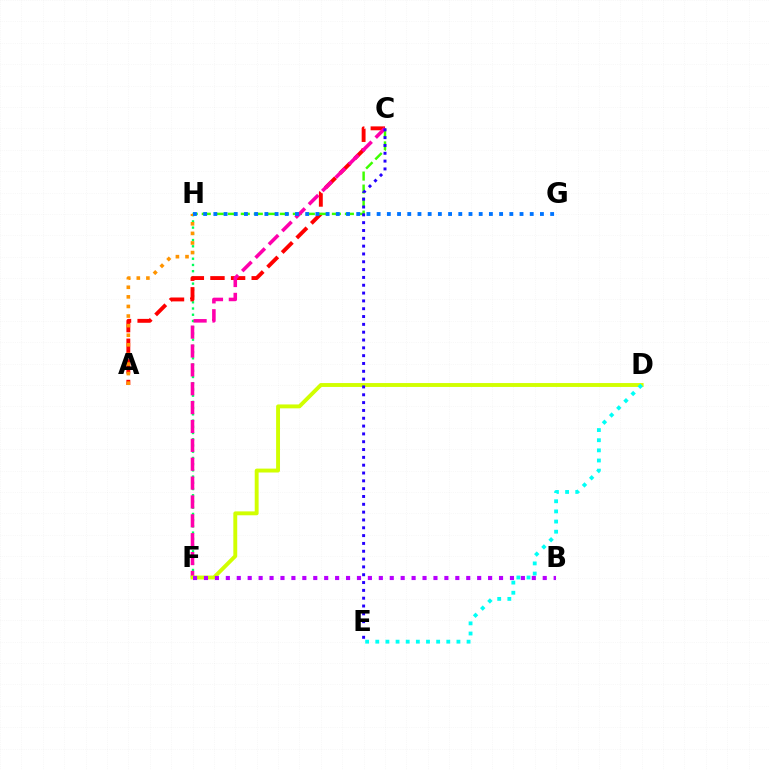{('F', 'H'): [{'color': '#00ff5c', 'line_style': 'dotted', 'thickness': 1.69}], ('A', 'C'): [{'color': '#ff0000', 'line_style': 'dashed', 'thickness': 2.8}], ('C', 'H'): [{'color': '#3dff00', 'line_style': 'dashed', 'thickness': 1.77}], ('C', 'F'): [{'color': '#ff00ac', 'line_style': 'dashed', 'thickness': 2.56}], ('D', 'F'): [{'color': '#d1ff00', 'line_style': 'solid', 'thickness': 2.8}], ('D', 'E'): [{'color': '#00fff6', 'line_style': 'dotted', 'thickness': 2.76}], ('A', 'H'): [{'color': '#ff9400', 'line_style': 'dotted', 'thickness': 2.61}], ('C', 'E'): [{'color': '#2500ff', 'line_style': 'dotted', 'thickness': 2.13}], ('B', 'F'): [{'color': '#b900ff', 'line_style': 'dotted', 'thickness': 2.97}], ('G', 'H'): [{'color': '#0074ff', 'line_style': 'dotted', 'thickness': 2.77}]}